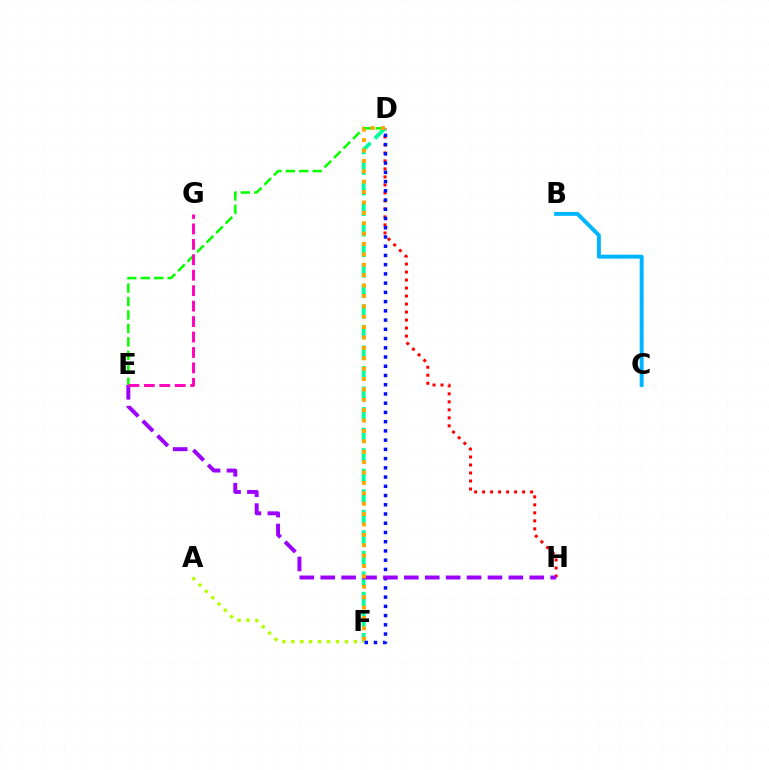{('D', 'E'): [{'color': '#08ff00', 'line_style': 'dashed', 'thickness': 1.83}], ('D', 'H'): [{'color': '#ff0000', 'line_style': 'dotted', 'thickness': 2.17}], ('D', 'F'): [{'color': '#00ff9d', 'line_style': 'dashed', 'thickness': 2.79}, {'color': '#0010ff', 'line_style': 'dotted', 'thickness': 2.51}, {'color': '#ffa500', 'line_style': 'dotted', 'thickness': 2.82}], ('A', 'F'): [{'color': '#b3ff00', 'line_style': 'dotted', 'thickness': 2.43}], ('B', 'C'): [{'color': '#00b5ff', 'line_style': 'solid', 'thickness': 2.83}], ('E', 'H'): [{'color': '#9b00ff', 'line_style': 'dashed', 'thickness': 2.84}], ('E', 'G'): [{'color': '#ff00bd', 'line_style': 'dashed', 'thickness': 2.1}]}